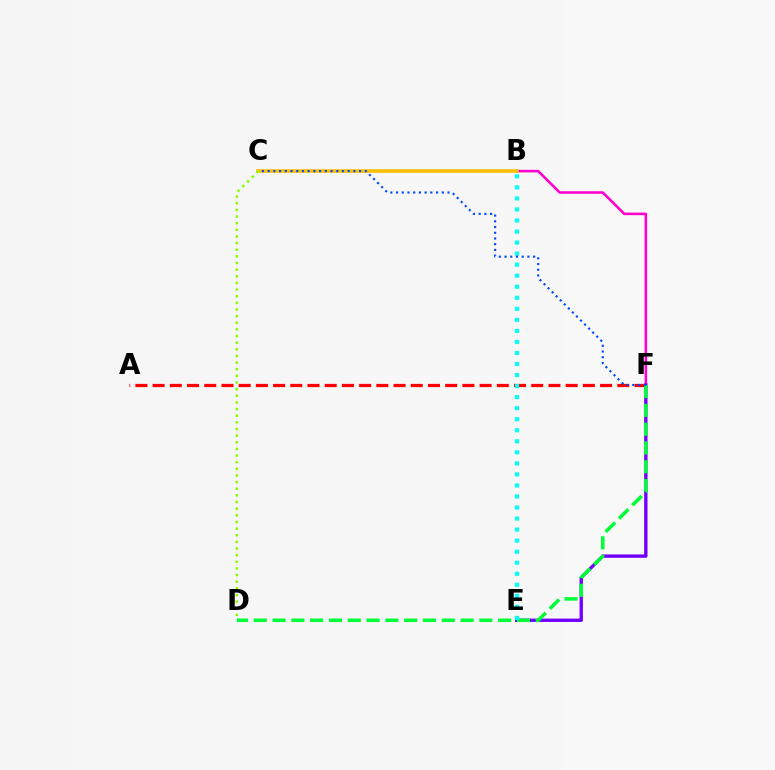{('A', 'F'): [{'color': '#ff0000', 'line_style': 'dashed', 'thickness': 2.34}], ('B', 'F'): [{'color': '#ff00cf', 'line_style': 'solid', 'thickness': 1.84}], ('E', 'F'): [{'color': '#7200ff', 'line_style': 'solid', 'thickness': 2.42}], ('B', 'C'): [{'color': '#ffbd00', 'line_style': 'solid', 'thickness': 2.56}], ('D', 'F'): [{'color': '#00ff39', 'line_style': 'dashed', 'thickness': 2.55}], ('C', 'D'): [{'color': '#84ff00', 'line_style': 'dotted', 'thickness': 1.8}], ('B', 'E'): [{'color': '#00fff6', 'line_style': 'dotted', 'thickness': 3.0}], ('C', 'F'): [{'color': '#004bff', 'line_style': 'dotted', 'thickness': 1.55}]}